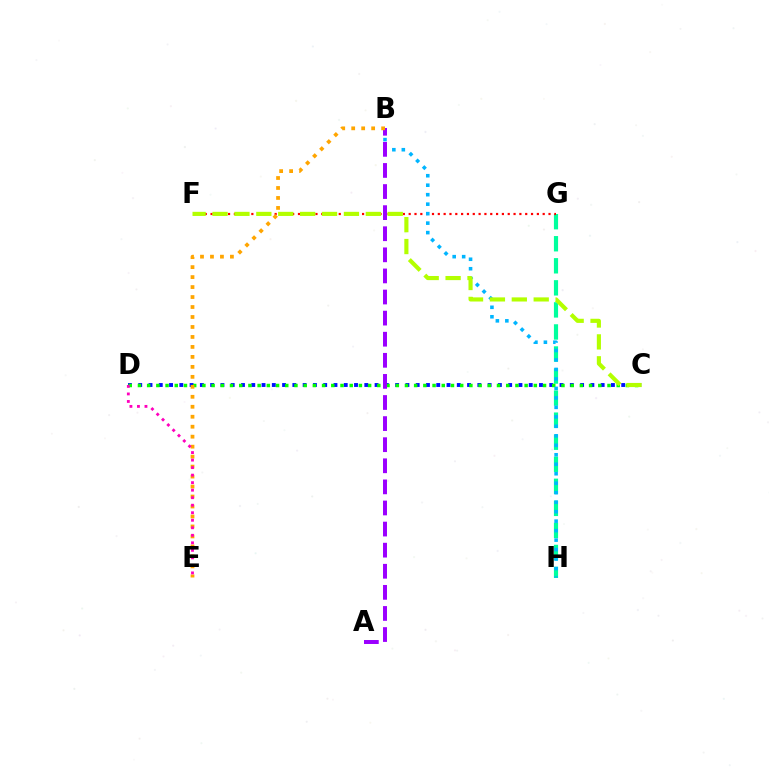{('G', 'H'): [{'color': '#00ff9d', 'line_style': 'dashed', 'thickness': 3.0}], ('C', 'D'): [{'color': '#0010ff', 'line_style': 'dotted', 'thickness': 2.79}, {'color': '#08ff00', 'line_style': 'dotted', 'thickness': 2.5}], ('F', 'G'): [{'color': '#ff0000', 'line_style': 'dotted', 'thickness': 1.58}], ('B', 'H'): [{'color': '#00b5ff', 'line_style': 'dotted', 'thickness': 2.58}], ('A', 'B'): [{'color': '#9b00ff', 'line_style': 'dashed', 'thickness': 2.87}], ('B', 'E'): [{'color': '#ffa500', 'line_style': 'dotted', 'thickness': 2.71}], ('C', 'F'): [{'color': '#b3ff00', 'line_style': 'dashed', 'thickness': 2.98}], ('D', 'E'): [{'color': '#ff00bd', 'line_style': 'dotted', 'thickness': 2.04}]}